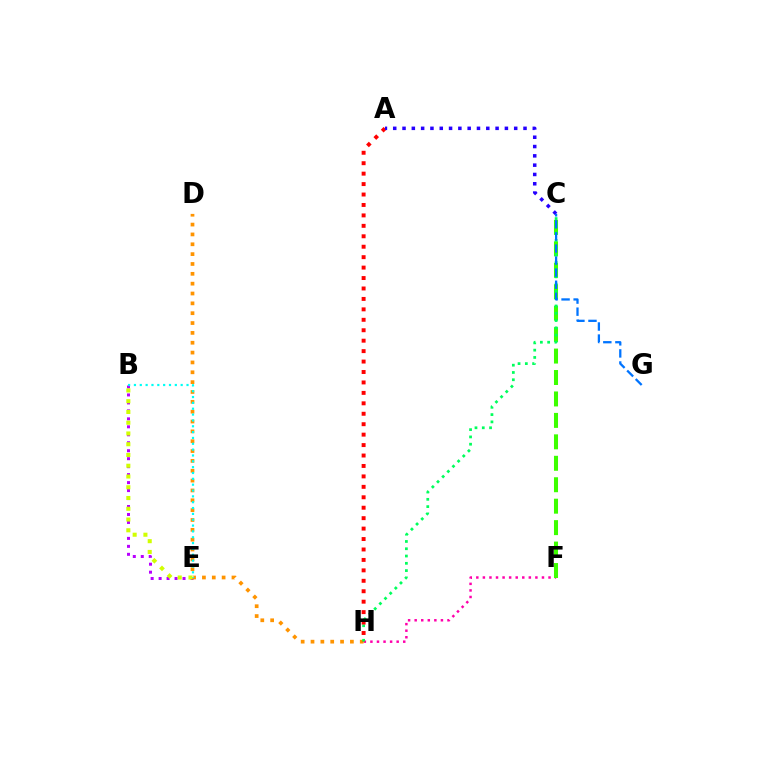{('B', 'E'): [{'color': '#b900ff', 'line_style': 'dotted', 'thickness': 2.17}, {'color': '#00fff6', 'line_style': 'dotted', 'thickness': 1.59}, {'color': '#d1ff00', 'line_style': 'dotted', 'thickness': 2.92}], ('F', 'H'): [{'color': '#ff00ac', 'line_style': 'dotted', 'thickness': 1.78}], ('C', 'F'): [{'color': '#3dff00', 'line_style': 'dashed', 'thickness': 2.91}], ('D', 'H'): [{'color': '#ff9400', 'line_style': 'dotted', 'thickness': 2.68}], ('C', 'H'): [{'color': '#00ff5c', 'line_style': 'dotted', 'thickness': 1.98}], ('A', 'H'): [{'color': '#ff0000', 'line_style': 'dotted', 'thickness': 2.84}], ('A', 'C'): [{'color': '#2500ff', 'line_style': 'dotted', 'thickness': 2.53}], ('C', 'G'): [{'color': '#0074ff', 'line_style': 'dashed', 'thickness': 1.64}]}